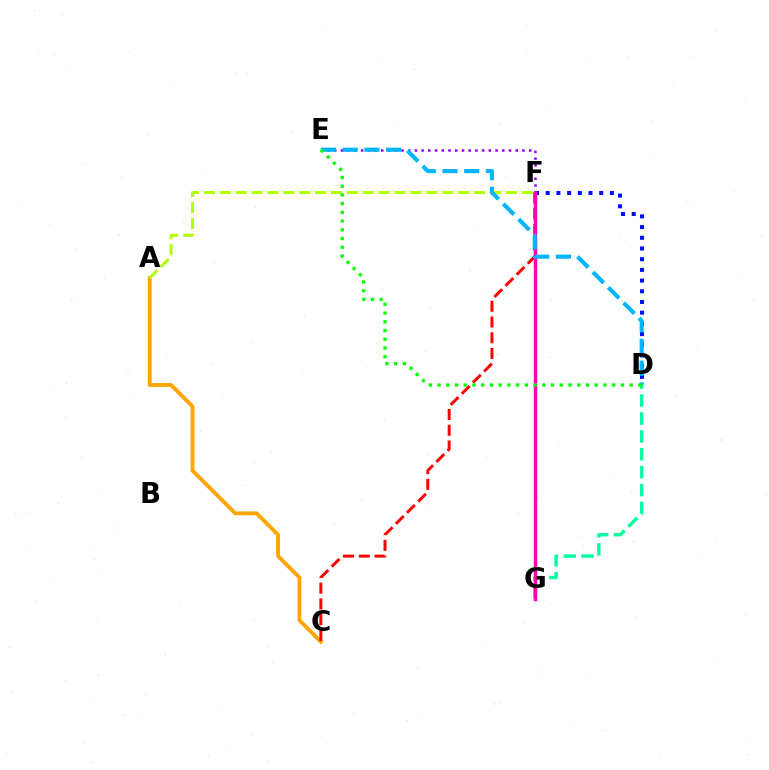{('D', 'F'): [{'color': '#0010ff', 'line_style': 'dotted', 'thickness': 2.91}], ('A', 'C'): [{'color': '#ffa500', 'line_style': 'solid', 'thickness': 2.78}], ('E', 'F'): [{'color': '#9b00ff', 'line_style': 'dotted', 'thickness': 1.83}], ('D', 'G'): [{'color': '#00ff9d', 'line_style': 'dashed', 'thickness': 2.43}], ('C', 'F'): [{'color': '#ff0000', 'line_style': 'dashed', 'thickness': 2.14}], ('A', 'F'): [{'color': '#b3ff00', 'line_style': 'dashed', 'thickness': 2.16}], ('F', 'G'): [{'color': '#ff00bd', 'line_style': 'solid', 'thickness': 2.5}], ('D', 'E'): [{'color': '#00b5ff', 'line_style': 'dashed', 'thickness': 2.95}, {'color': '#08ff00', 'line_style': 'dotted', 'thickness': 2.37}]}